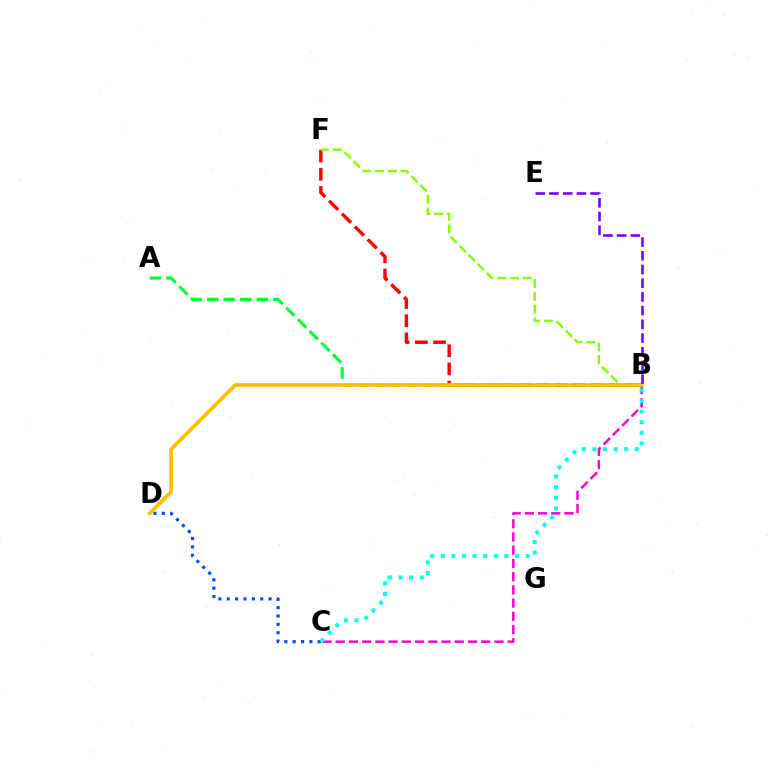{('B', 'C'): [{'color': '#ff00cf', 'line_style': 'dashed', 'thickness': 1.8}, {'color': '#00fff6', 'line_style': 'dotted', 'thickness': 2.88}], ('A', 'B'): [{'color': '#00ff39', 'line_style': 'dashed', 'thickness': 2.25}], ('B', 'F'): [{'color': '#ff0000', 'line_style': 'dashed', 'thickness': 2.47}, {'color': '#84ff00', 'line_style': 'dashed', 'thickness': 1.74}], ('C', 'D'): [{'color': '#004bff', 'line_style': 'dotted', 'thickness': 2.27}], ('B', 'D'): [{'color': '#ffbd00', 'line_style': 'solid', 'thickness': 2.67}], ('B', 'E'): [{'color': '#7200ff', 'line_style': 'dashed', 'thickness': 1.86}]}